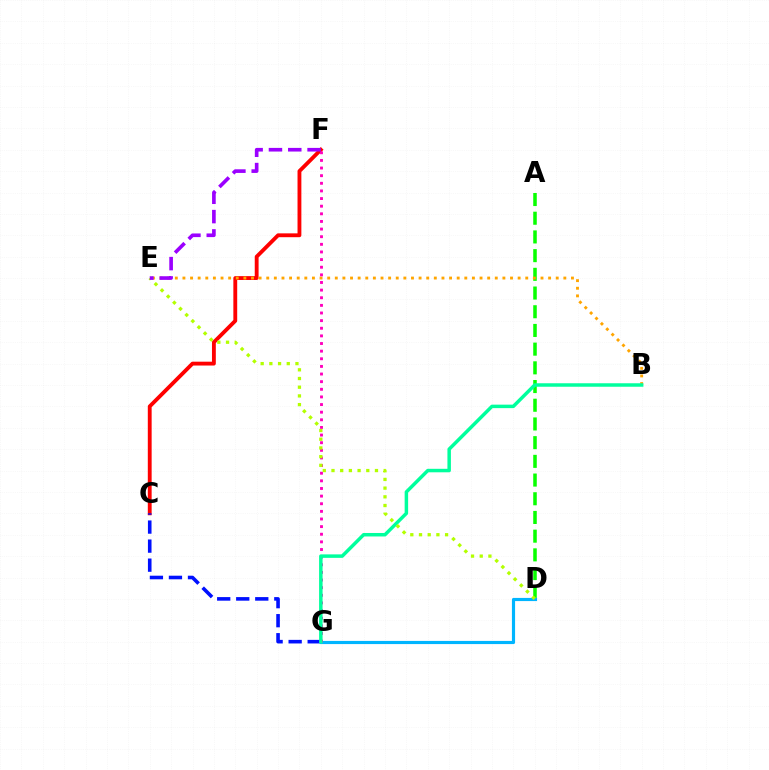{('C', 'F'): [{'color': '#ff0000', 'line_style': 'solid', 'thickness': 2.77}], ('C', 'G'): [{'color': '#0010ff', 'line_style': 'dashed', 'thickness': 2.59}], ('A', 'D'): [{'color': '#08ff00', 'line_style': 'dashed', 'thickness': 2.54}], ('D', 'G'): [{'color': '#00b5ff', 'line_style': 'solid', 'thickness': 2.27}], ('B', 'E'): [{'color': '#ffa500', 'line_style': 'dotted', 'thickness': 2.07}], ('F', 'G'): [{'color': '#ff00bd', 'line_style': 'dotted', 'thickness': 2.07}], ('B', 'G'): [{'color': '#00ff9d', 'line_style': 'solid', 'thickness': 2.51}], ('D', 'E'): [{'color': '#b3ff00', 'line_style': 'dotted', 'thickness': 2.36}], ('E', 'F'): [{'color': '#9b00ff', 'line_style': 'dashed', 'thickness': 2.62}]}